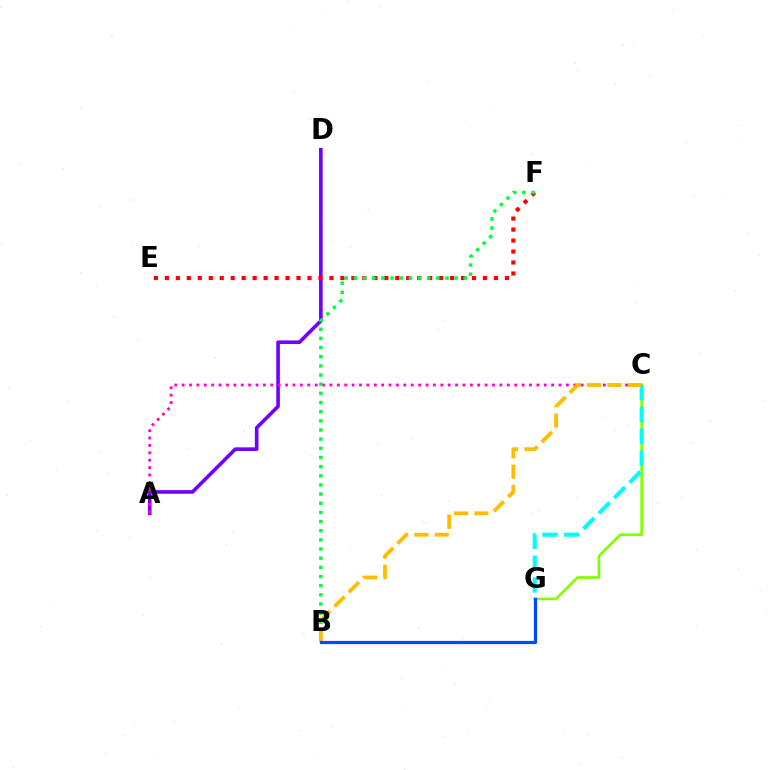{('A', 'D'): [{'color': '#7200ff', 'line_style': 'solid', 'thickness': 2.61}], ('C', 'G'): [{'color': '#84ff00', 'line_style': 'solid', 'thickness': 1.96}, {'color': '#00fff6', 'line_style': 'dashed', 'thickness': 2.96}], ('E', 'F'): [{'color': '#ff0000', 'line_style': 'dotted', 'thickness': 2.98}], ('A', 'C'): [{'color': '#ff00cf', 'line_style': 'dotted', 'thickness': 2.01}], ('B', 'F'): [{'color': '#00ff39', 'line_style': 'dotted', 'thickness': 2.49}], ('B', 'C'): [{'color': '#ffbd00', 'line_style': 'dashed', 'thickness': 2.76}], ('B', 'G'): [{'color': '#004bff', 'line_style': 'solid', 'thickness': 2.33}]}